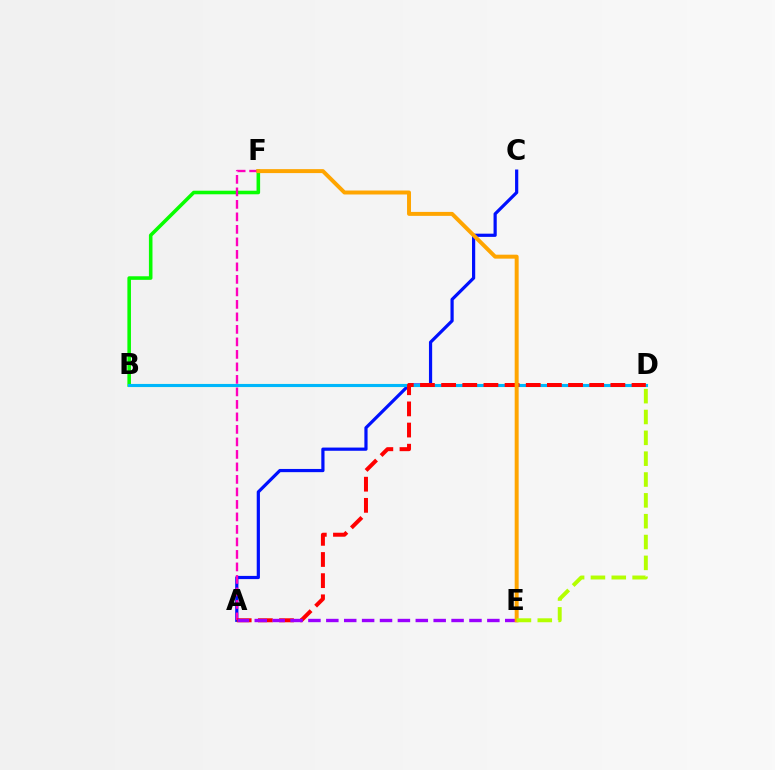{('A', 'C'): [{'color': '#0010ff', 'line_style': 'solid', 'thickness': 2.31}], ('B', 'F'): [{'color': '#08ff00', 'line_style': 'solid', 'thickness': 2.57}], ('B', 'D'): [{'color': '#00ff9d', 'line_style': 'solid', 'thickness': 2.25}, {'color': '#00b5ff', 'line_style': 'solid', 'thickness': 2.09}], ('A', 'F'): [{'color': '#ff00bd', 'line_style': 'dashed', 'thickness': 1.7}], ('A', 'D'): [{'color': '#ff0000', 'line_style': 'dashed', 'thickness': 2.87}], ('A', 'E'): [{'color': '#9b00ff', 'line_style': 'dashed', 'thickness': 2.43}], ('E', 'F'): [{'color': '#ffa500', 'line_style': 'solid', 'thickness': 2.85}], ('D', 'E'): [{'color': '#b3ff00', 'line_style': 'dashed', 'thickness': 2.83}]}